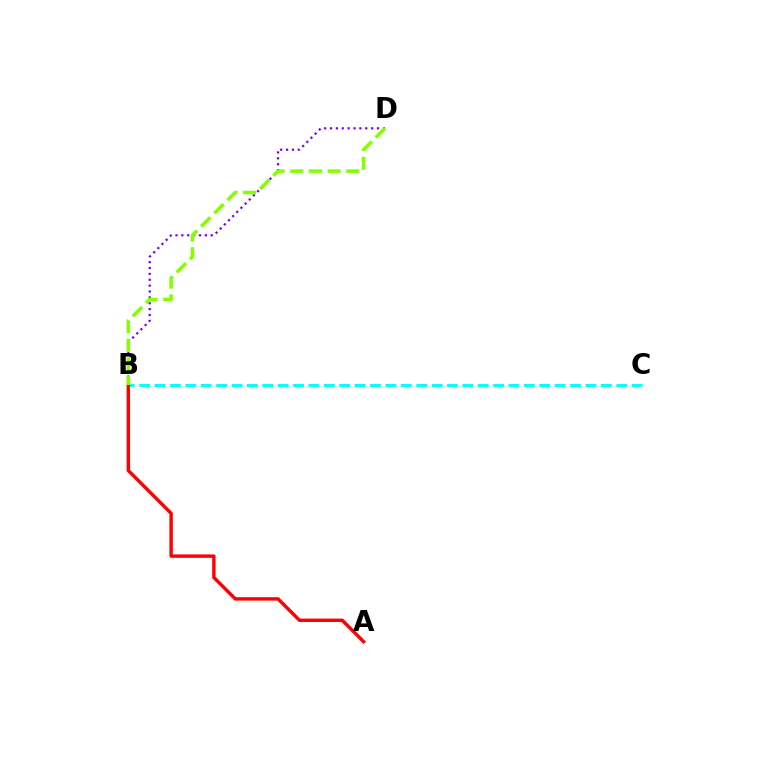{('B', 'C'): [{'color': '#00fff6', 'line_style': 'dashed', 'thickness': 2.09}], ('B', 'D'): [{'color': '#7200ff', 'line_style': 'dotted', 'thickness': 1.6}, {'color': '#84ff00', 'line_style': 'dashed', 'thickness': 2.54}], ('A', 'B'): [{'color': '#ff0000', 'line_style': 'solid', 'thickness': 2.45}]}